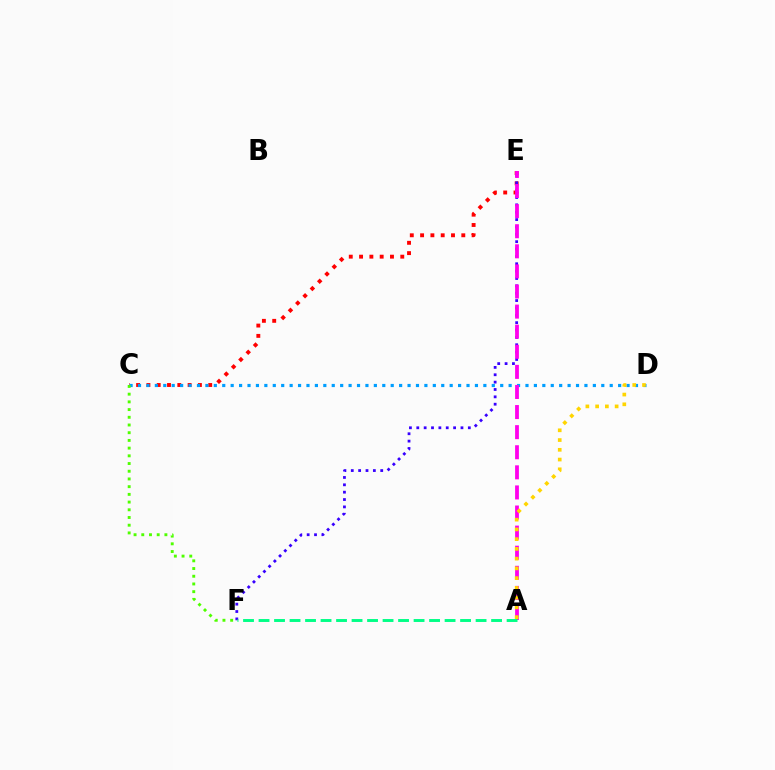{('C', 'E'): [{'color': '#ff0000', 'line_style': 'dotted', 'thickness': 2.8}], ('E', 'F'): [{'color': '#3700ff', 'line_style': 'dotted', 'thickness': 2.0}], ('C', 'D'): [{'color': '#009eff', 'line_style': 'dotted', 'thickness': 2.29}], ('A', 'E'): [{'color': '#ff00ed', 'line_style': 'dashed', 'thickness': 2.73}], ('C', 'F'): [{'color': '#4fff00', 'line_style': 'dotted', 'thickness': 2.09}], ('A', 'F'): [{'color': '#00ff86', 'line_style': 'dashed', 'thickness': 2.11}], ('A', 'D'): [{'color': '#ffd500', 'line_style': 'dotted', 'thickness': 2.65}]}